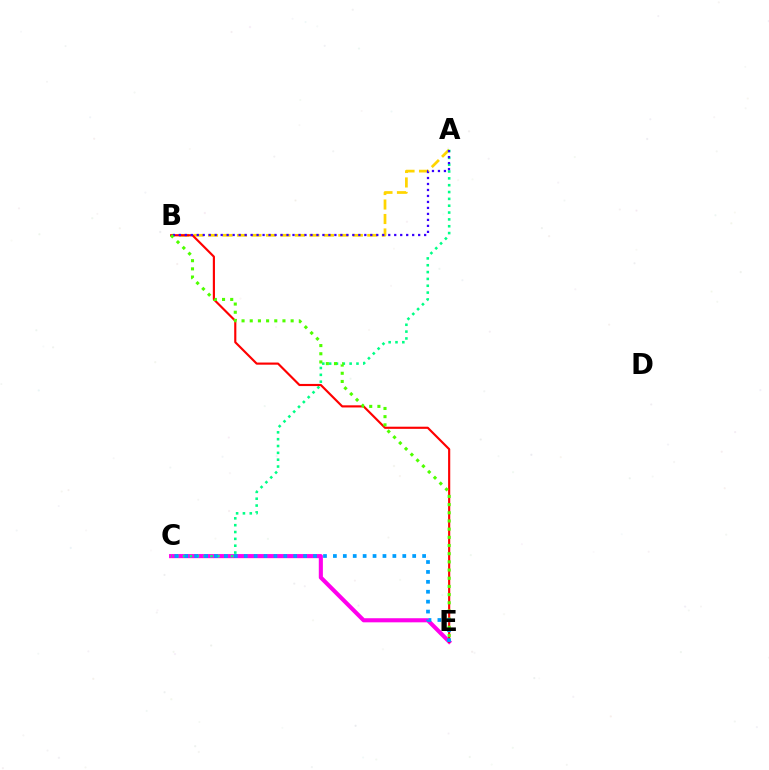{('C', 'E'): [{'color': '#ff00ed', 'line_style': 'solid', 'thickness': 2.95}, {'color': '#009eff', 'line_style': 'dotted', 'thickness': 2.69}], ('A', 'B'): [{'color': '#ffd500', 'line_style': 'dashed', 'thickness': 1.97}, {'color': '#3700ff', 'line_style': 'dotted', 'thickness': 1.63}], ('A', 'C'): [{'color': '#00ff86', 'line_style': 'dotted', 'thickness': 1.86}], ('B', 'E'): [{'color': '#ff0000', 'line_style': 'solid', 'thickness': 1.55}, {'color': '#4fff00', 'line_style': 'dotted', 'thickness': 2.22}]}